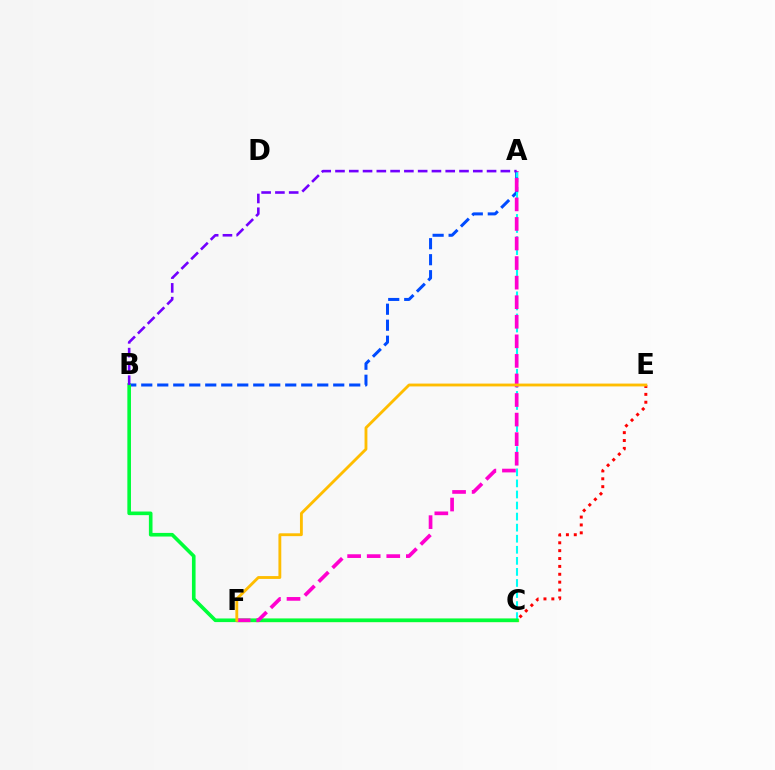{('A', 'B'): [{'color': '#004bff', 'line_style': 'dashed', 'thickness': 2.17}, {'color': '#7200ff', 'line_style': 'dashed', 'thickness': 1.87}], ('C', 'F'): [{'color': '#84ff00', 'line_style': 'solid', 'thickness': 2.35}], ('C', 'E'): [{'color': '#ff0000', 'line_style': 'dotted', 'thickness': 2.14}], ('A', 'C'): [{'color': '#00fff6', 'line_style': 'dashed', 'thickness': 1.5}], ('B', 'C'): [{'color': '#00ff39', 'line_style': 'solid', 'thickness': 2.61}], ('A', 'F'): [{'color': '#ff00cf', 'line_style': 'dashed', 'thickness': 2.66}], ('E', 'F'): [{'color': '#ffbd00', 'line_style': 'solid', 'thickness': 2.05}]}